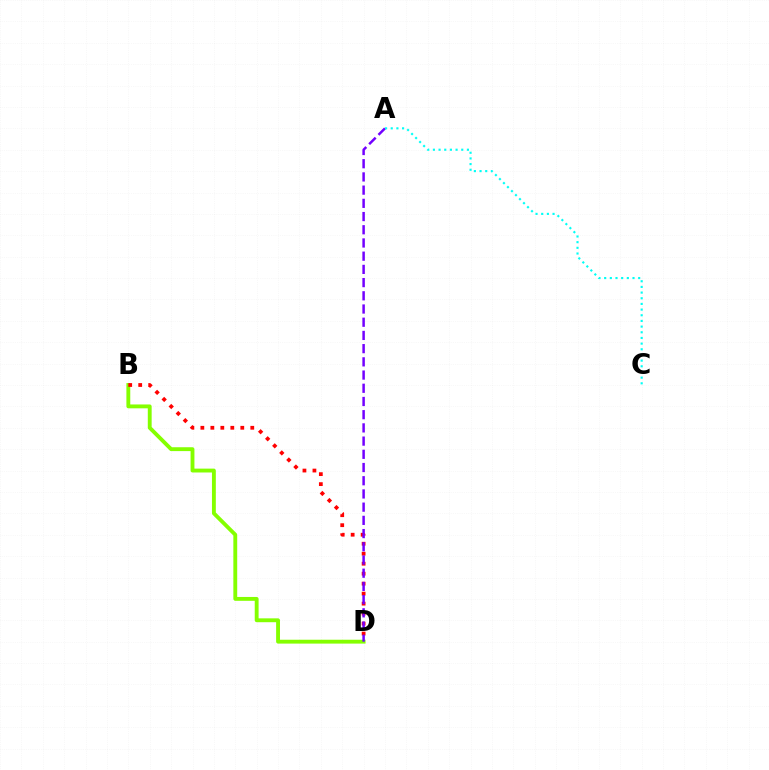{('B', 'D'): [{'color': '#84ff00', 'line_style': 'solid', 'thickness': 2.78}, {'color': '#ff0000', 'line_style': 'dotted', 'thickness': 2.71}], ('A', 'D'): [{'color': '#7200ff', 'line_style': 'dashed', 'thickness': 1.79}], ('A', 'C'): [{'color': '#00fff6', 'line_style': 'dotted', 'thickness': 1.54}]}